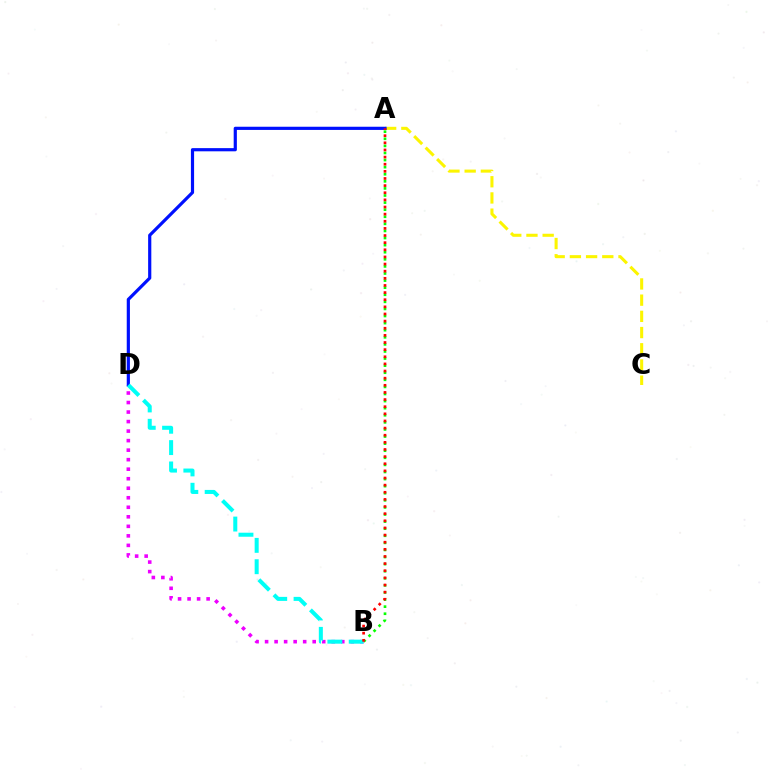{('A', 'C'): [{'color': '#fcf500', 'line_style': 'dashed', 'thickness': 2.2}], ('A', 'B'): [{'color': '#08ff00', 'line_style': 'dotted', 'thickness': 1.93}, {'color': '#ff0000', 'line_style': 'dotted', 'thickness': 1.94}], ('B', 'D'): [{'color': '#ee00ff', 'line_style': 'dotted', 'thickness': 2.59}, {'color': '#00fff6', 'line_style': 'dashed', 'thickness': 2.9}], ('A', 'D'): [{'color': '#0010ff', 'line_style': 'solid', 'thickness': 2.29}]}